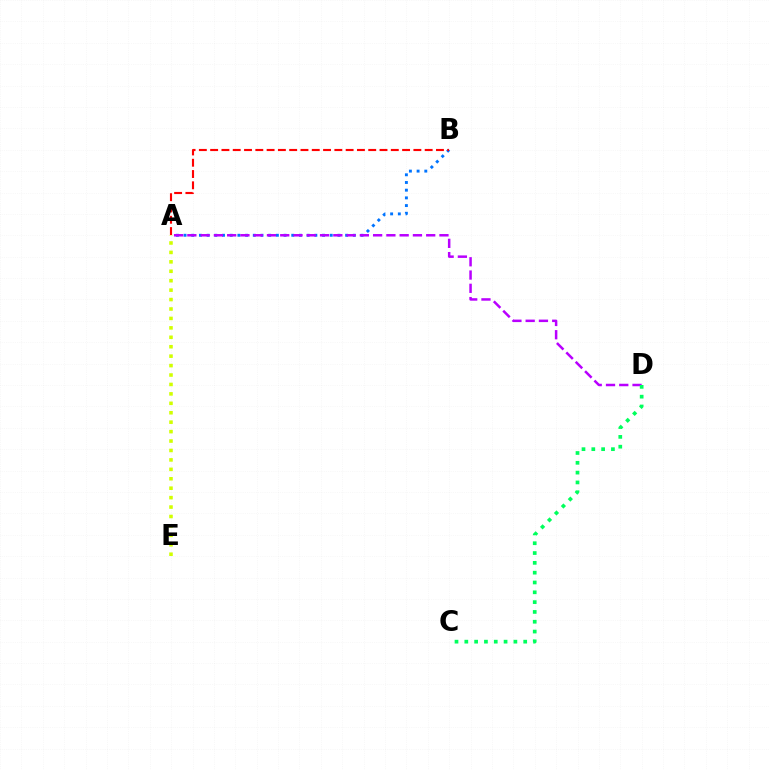{('A', 'B'): [{'color': '#0074ff', 'line_style': 'dotted', 'thickness': 2.09}, {'color': '#ff0000', 'line_style': 'dashed', 'thickness': 1.53}], ('A', 'D'): [{'color': '#b900ff', 'line_style': 'dashed', 'thickness': 1.8}], ('A', 'E'): [{'color': '#d1ff00', 'line_style': 'dotted', 'thickness': 2.56}], ('C', 'D'): [{'color': '#00ff5c', 'line_style': 'dotted', 'thickness': 2.67}]}